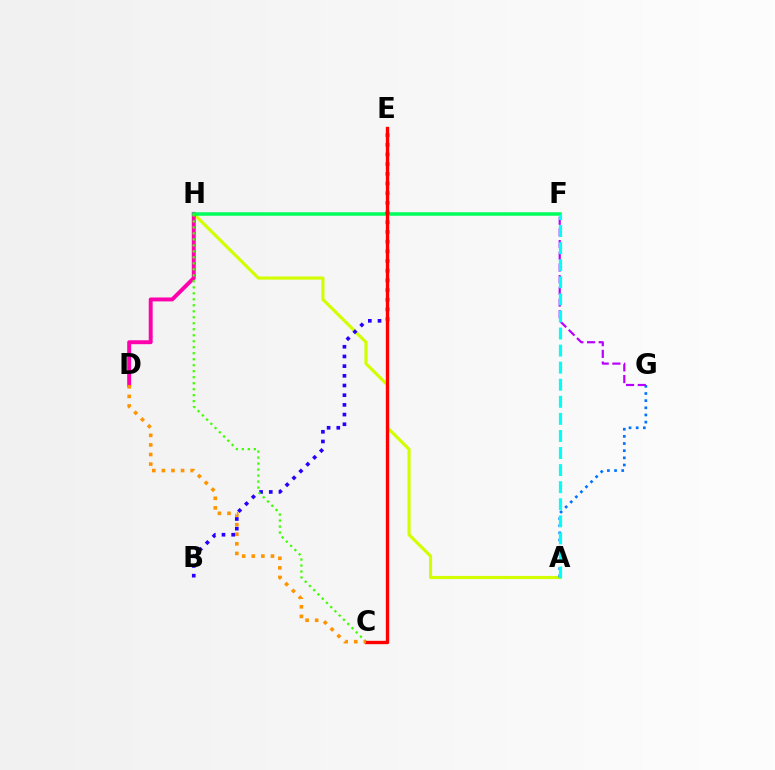{('A', 'H'): [{'color': '#d1ff00', 'line_style': 'solid', 'thickness': 2.26}], ('D', 'H'): [{'color': '#ff00ac', 'line_style': 'solid', 'thickness': 2.83}], ('F', 'H'): [{'color': '#00ff5c', 'line_style': 'solid', 'thickness': 2.53}], ('B', 'E'): [{'color': '#2500ff', 'line_style': 'dotted', 'thickness': 2.63}], ('C', 'H'): [{'color': '#3dff00', 'line_style': 'dotted', 'thickness': 1.63}], ('C', 'E'): [{'color': '#ff0000', 'line_style': 'solid', 'thickness': 2.42}], ('A', 'G'): [{'color': '#0074ff', 'line_style': 'dotted', 'thickness': 1.94}], ('F', 'G'): [{'color': '#b900ff', 'line_style': 'dashed', 'thickness': 1.59}], ('A', 'F'): [{'color': '#00fff6', 'line_style': 'dashed', 'thickness': 2.32}], ('C', 'D'): [{'color': '#ff9400', 'line_style': 'dotted', 'thickness': 2.6}]}